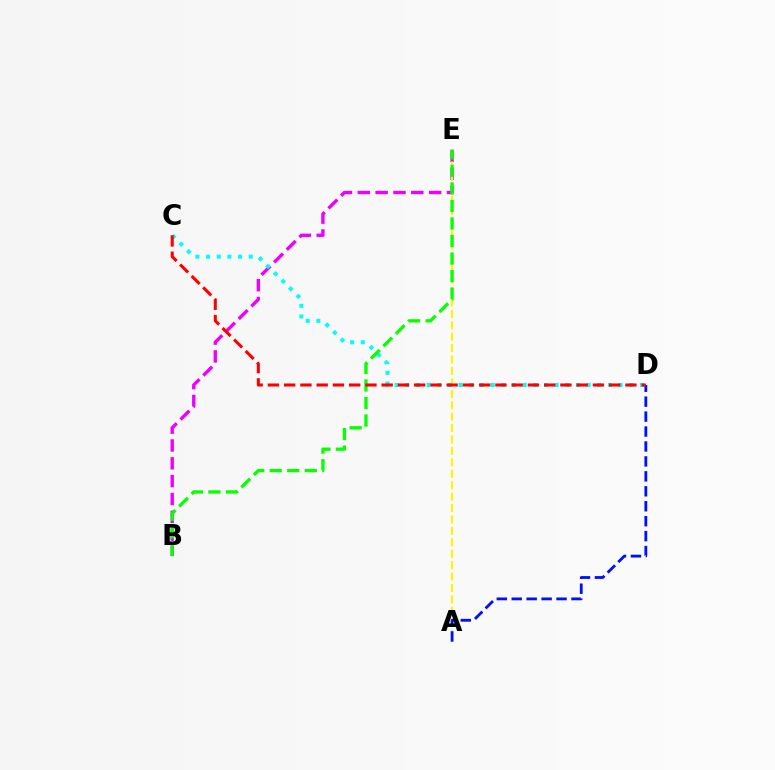{('B', 'E'): [{'color': '#ee00ff', 'line_style': 'dashed', 'thickness': 2.42}, {'color': '#08ff00', 'line_style': 'dashed', 'thickness': 2.38}], ('A', 'E'): [{'color': '#fcf500', 'line_style': 'dashed', 'thickness': 1.55}], ('C', 'D'): [{'color': '#00fff6', 'line_style': 'dotted', 'thickness': 2.9}, {'color': '#ff0000', 'line_style': 'dashed', 'thickness': 2.21}], ('A', 'D'): [{'color': '#0010ff', 'line_style': 'dashed', 'thickness': 2.03}]}